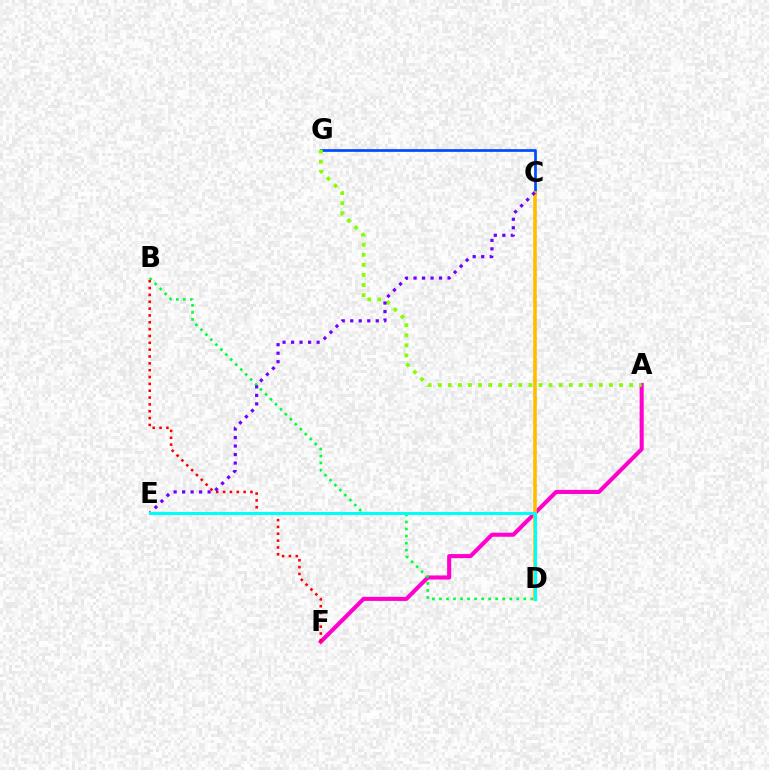{('A', 'F'): [{'color': '#ff00cf', 'line_style': 'solid', 'thickness': 2.94}], ('C', 'G'): [{'color': '#004bff', 'line_style': 'solid', 'thickness': 1.96}], ('A', 'G'): [{'color': '#84ff00', 'line_style': 'dotted', 'thickness': 2.74}], ('B', 'D'): [{'color': '#00ff39', 'line_style': 'dotted', 'thickness': 1.91}], ('C', 'D'): [{'color': '#ffbd00', 'line_style': 'solid', 'thickness': 2.58}], ('B', 'F'): [{'color': '#ff0000', 'line_style': 'dotted', 'thickness': 1.86}], ('C', 'E'): [{'color': '#7200ff', 'line_style': 'dotted', 'thickness': 2.31}], ('D', 'E'): [{'color': '#00fff6', 'line_style': 'solid', 'thickness': 2.22}]}